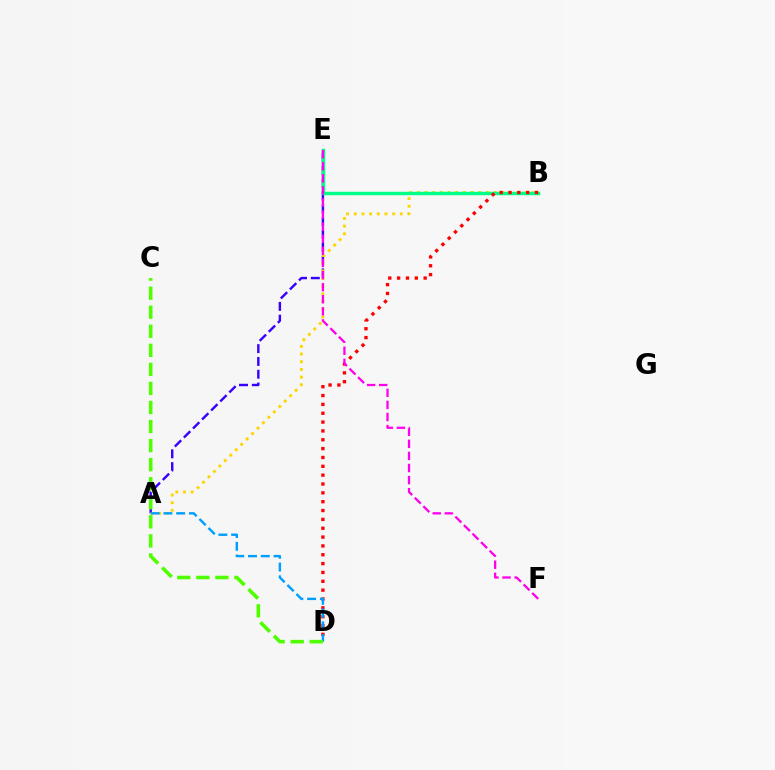{('A', 'E'): [{'color': '#3700ff', 'line_style': 'dashed', 'thickness': 1.74}], ('A', 'B'): [{'color': '#ffd500', 'line_style': 'dotted', 'thickness': 2.09}], ('B', 'E'): [{'color': '#00ff86', 'line_style': 'solid', 'thickness': 2.49}], ('B', 'D'): [{'color': '#ff0000', 'line_style': 'dotted', 'thickness': 2.4}], ('A', 'D'): [{'color': '#009eff', 'line_style': 'dashed', 'thickness': 1.73}], ('C', 'D'): [{'color': '#4fff00', 'line_style': 'dashed', 'thickness': 2.59}], ('E', 'F'): [{'color': '#ff00ed', 'line_style': 'dashed', 'thickness': 1.64}]}